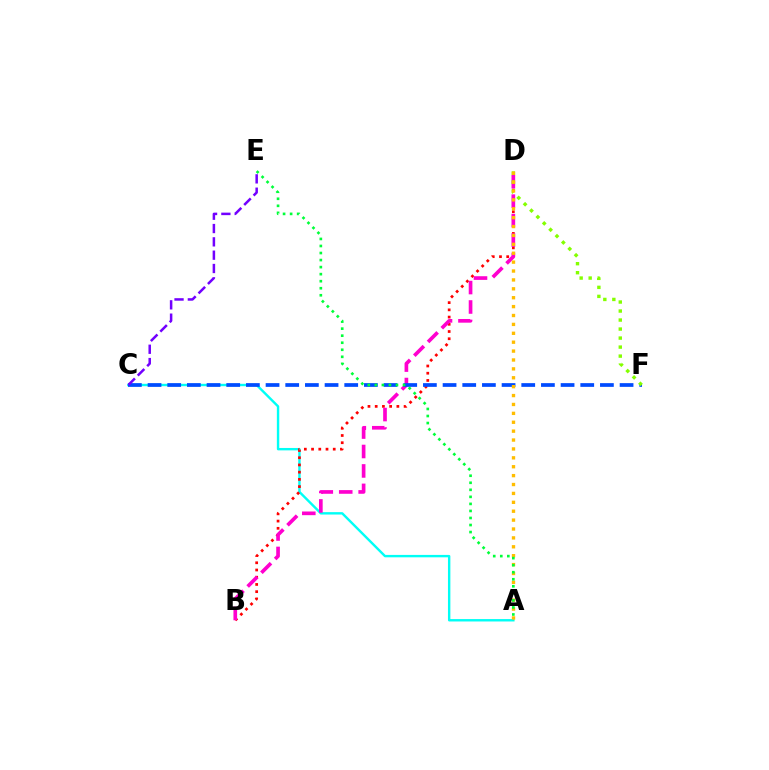{('A', 'C'): [{'color': '#00fff6', 'line_style': 'solid', 'thickness': 1.73}], ('B', 'D'): [{'color': '#ff0000', 'line_style': 'dotted', 'thickness': 1.96}, {'color': '#ff00cf', 'line_style': 'dashed', 'thickness': 2.64}], ('C', 'F'): [{'color': '#004bff', 'line_style': 'dashed', 'thickness': 2.67}], ('D', 'F'): [{'color': '#84ff00', 'line_style': 'dotted', 'thickness': 2.45}], ('C', 'E'): [{'color': '#7200ff', 'line_style': 'dashed', 'thickness': 1.81}], ('A', 'D'): [{'color': '#ffbd00', 'line_style': 'dotted', 'thickness': 2.42}], ('A', 'E'): [{'color': '#00ff39', 'line_style': 'dotted', 'thickness': 1.91}]}